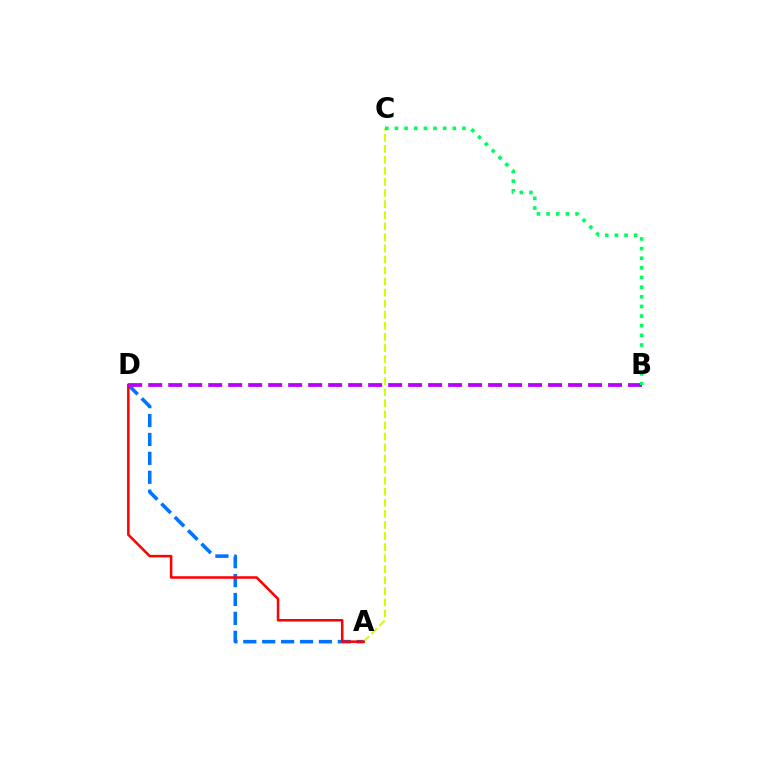{('A', 'D'): [{'color': '#0074ff', 'line_style': 'dashed', 'thickness': 2.57}, {'color': '#ff0000', 'line_style': 'solid', 'thickness': 1.82}], ('A', 'C'): [{'color': '#d1ff00', 'line_style': 'dashed', 'thickness': 1.5}], ('B', 'D'): [{'color': '#b900ff', 'line_style': 'dashed', 'thickness': 2.72}], ('B', 'C'): [{'color': '#00ff5c', 'line_style': 'dotted', 'thickness': 2.62}]}